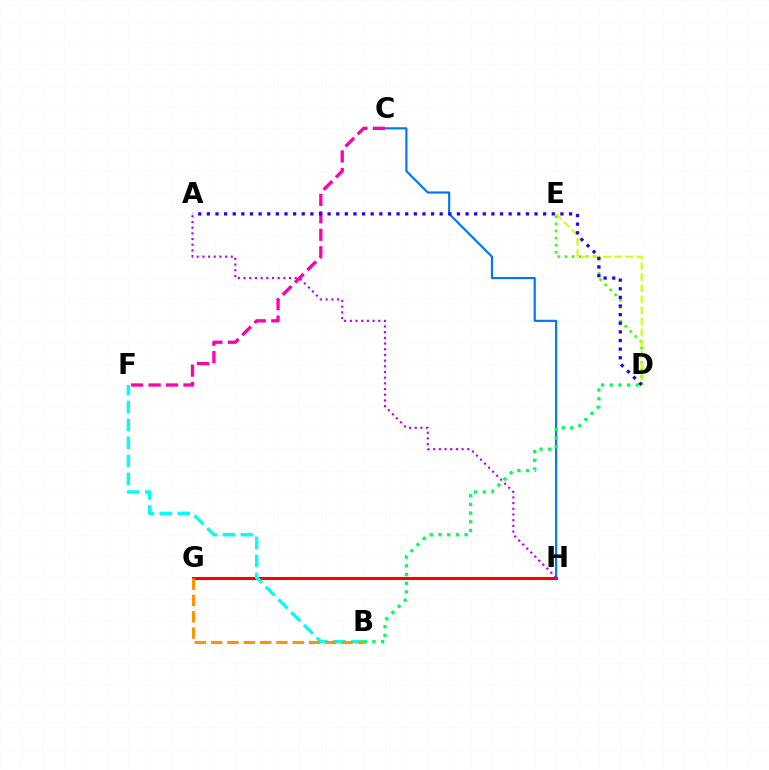{('D', 'E'): [{'color': '#3dff00', 'line_style': 'dotted', 'thickness': 1.93}, {'color': '#d1ff00', 'line_style': 'dashed', 'thickness': 1.5}], ('G', 'H'): [{'color': '#ff0000', 'line_style': 'solid', 'thickness': 2.19}], ('B', 'F'): [{'color': '#00fff6', 'line_style': 'dashed', 'thickness': 2.44}], ('C', 'H'): [{'color': '#0074ff', 'line_style': 'solid', 'thickness': 1.55}], ('B', 'G'): [{'color': '#ff9400', 'line_style': 'dashed', 'thickness': 2.22}], ('C', 'F'): [{'color': '#ff00ac', 'line_style': 'dashed', 'thickness': 2.37}], ('A', 'D'): [{'color': '#2500ff', 'line_style': 'dotted', 'thickness': 2.34}], ('A', 'H'): [{'color': '#b900ff', 'line_style': 'dotted', 'thickness': 1.55}], ('B', 'D'): [{'color': '#00ff5c', 'line_style': 'dotted', 'thickness': 2.36}]}